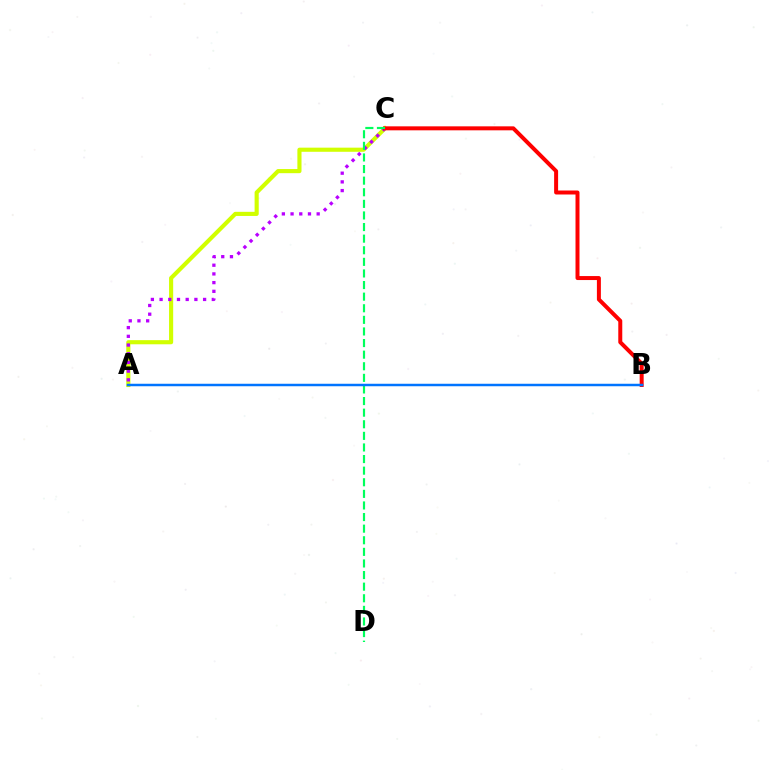{('A', 'C'): [{'color': '#d1ff00', 'line_style': 'solid', 'thickness': 2.97}, {'color': '#b900ff', 'line_style': 'dotted', 'thickness': 2.36}], ('B', 'C'): [{'color': '#ff0000', 'line_style': 'solid', 'thickness': 2.87}], ('C', 'D'): [{'color': '#00ff5c', 'line_style': 'dashed', 'thickness': 1.58}], ('A', 'B'): [{'color': '#0074ff', 'line_style': 'solid', 'thickness': 1.79}]}